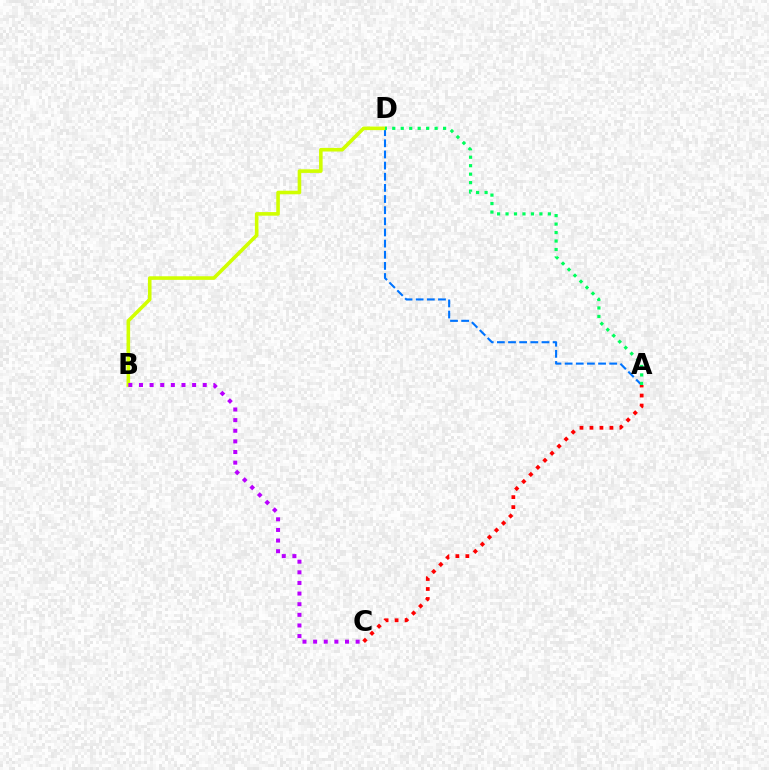{('A', 'D'): [{'color': '#0074ff', 'line_style': 'dashed', 'thickness': 1.51}, {'color': '#00ff5c', 'line_style': 'dotted', 'thickness': 2.3}], ('B', 'D'): [{'color': '#d1ff00', 'line_style': 'solid', 'thickness': 2.58}], ('A', 'C'): [{'color': '#ff0000', 'line_style': 'dotted', 'thickness': 2.71}], ('B', 'C'): [{'color': '#b900ff', 'line_style': 'dotted', 'thickness': 2.89}]}